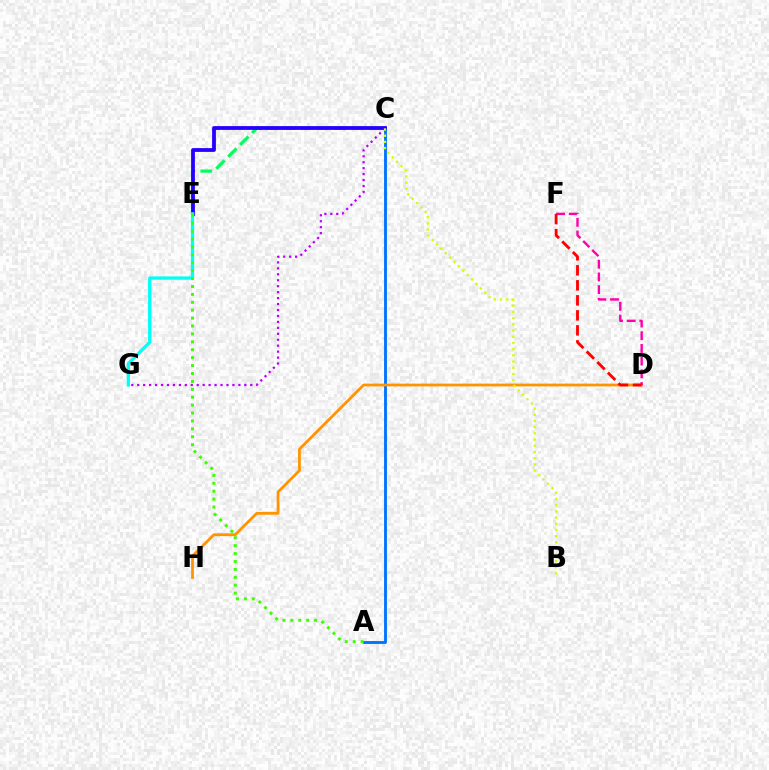{('A', 'C'): [{'color': '#0074ff', 'line_style': 'solid', 'thickness': 2.06}], ('C', 'E'): [{'color': '#00ff5c', 'line_style': 'dashed', 'thickness': 2.29}, {'color': '#2500ff', 'line_style': 'solid', 'thickness': 2.72}], ('D', 'H'): [{'color': '#ff9400', 'line_style': 'solid', 'thickness': 2.0}], ('C', 'G'): [{'color': '#b900ff', 'line_style': 'dotted', 'thickness': 1.62}], ('B', 'C'): [{'color': '#d1ff00', 'line_style': 'dotted', 'thickness': 1.69}], ('D', 'F'): [{'color': '#ff00ac', 'line_style': 'dashed', 'thickness': 1.72}, {'color': '#ff0000', 'line_style': 'dashed', 'thickness': 2.04}], ('E', 'G'): [{'color': '#00fff6', 'line_style': 'solid', 'thickness': 2.38}], ('A', 'E'): [{'color': '#3dff00', 'line_style': 'dotted', 'thickness': 2.15}]}